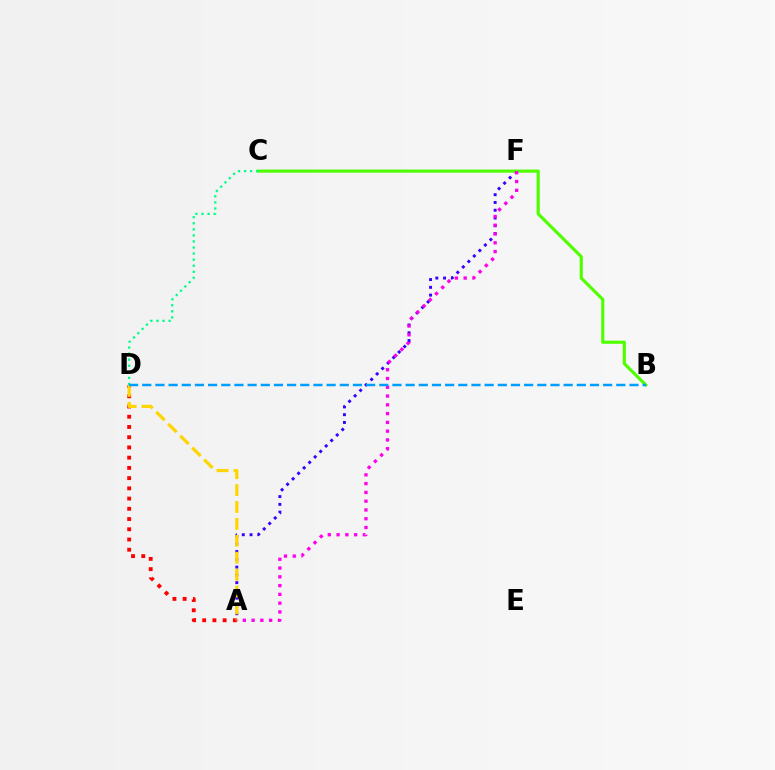{('A', 'F'): [{'color': '#3700ff', 'line_style': 'dotted', 'thickness': 2.11}, {'color': '#ff00ed', 'line_style': 'dotted', 'thickness': 2.38}], ('A', 'D'): [{'color': '#ff0000', 'line_style': 'dotted', 'thickness': 2.78}, {'color': '#ffd500', 'line_style': 'dashed', 'thickness': 2.3}], ('B', 'C'): [{'color': '#4fff00', 'line_style': 'solid', 'thickness': 2.26}], ('C', 'D'): [{'color': '#00ff86', 'line_style': 'dotted', 'thickness': 1.65}], ('B', 'D'): [{'color': '#009eff', 'line_style': 'dashed', 'thickness': 1.79}]}